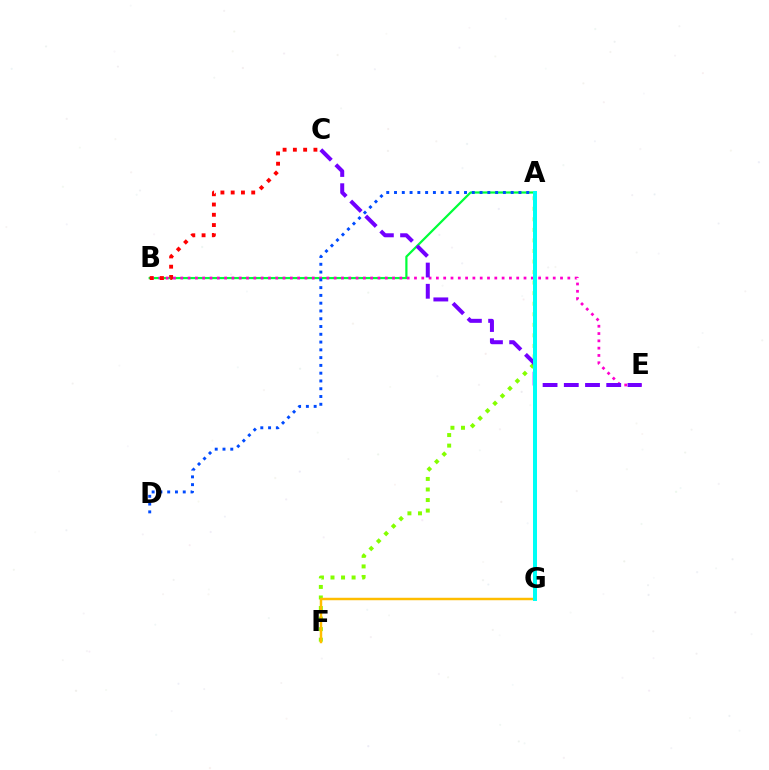{('A', 'F'): [{'color': '#84ff00', 'line_style': 'dotted', 'thickness': 2.87}], ('A', 'B'): [{'color': '#00ff39', 'line_style': 'solid', 'thickness': 1.59}], ('B', 'E'): [{'color': '#ff00cf', 'line_style': 'dotted', 'thickness': 1.98}], ('A', 'D'): [{'color': '#004bff', 'line_style': 'dotted', 'thickness': 2.11}], ('B', 'C'): [{'color': '#ff0000', 'line_style': 'dotted', 'thickness': 2.79}], ('F', 'G'): [{'color': '#ffbd00', 'line_style': 'solid', 'thickness': 1.77}], ('C', 'E'): [{'color': '#7200ff', 'line_style': 'dashed', 'thickness': 2.88}], ('A', 'G'): [{'color': '#00fff6', 'line_style': 'solid', 'thickness': 2.88}]}